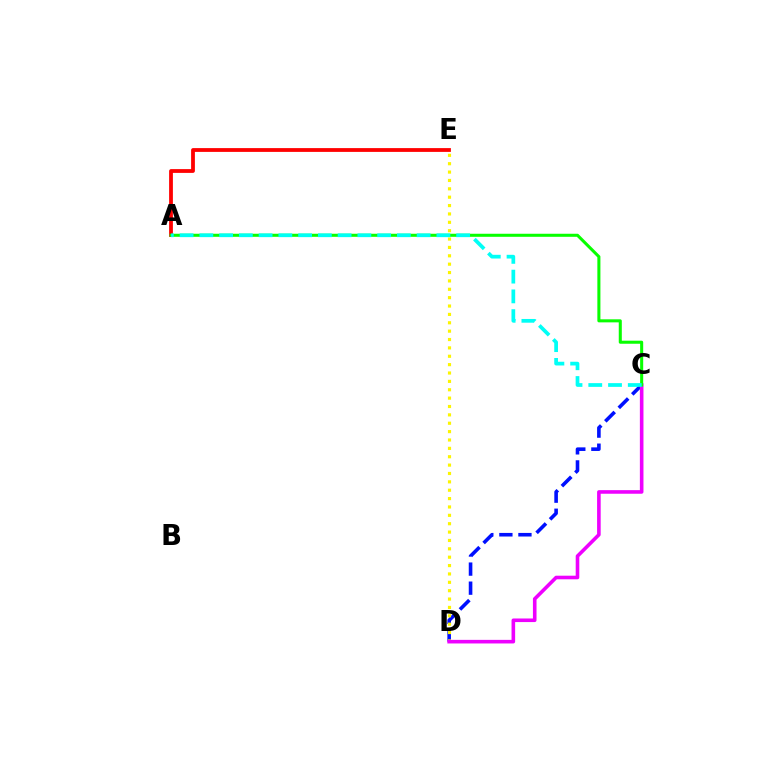{('A', 'E'): [{'color': '#ff0000', 'line_style': 'solid', 'thickness': 2.73}], ('C', 'D'): [{'color': '#0010ff', 'line_style': 'dashed', 'thickness': 2.59}, {'color': '#ee00ff', 'line_style': 'solid', 'thickness': 2.59}], ('D', 'E'): [{'color': '#fcf500', 'line_style': 'dotted', 'thickness': 2.27}], ('A', 'C'): [{'color': '#08ff00', 'line_style': 'solid', 'thickness': 2.2}, {'color': '#00fff6', 'line_style': 'dashed', 'thickness': 2.68}]}